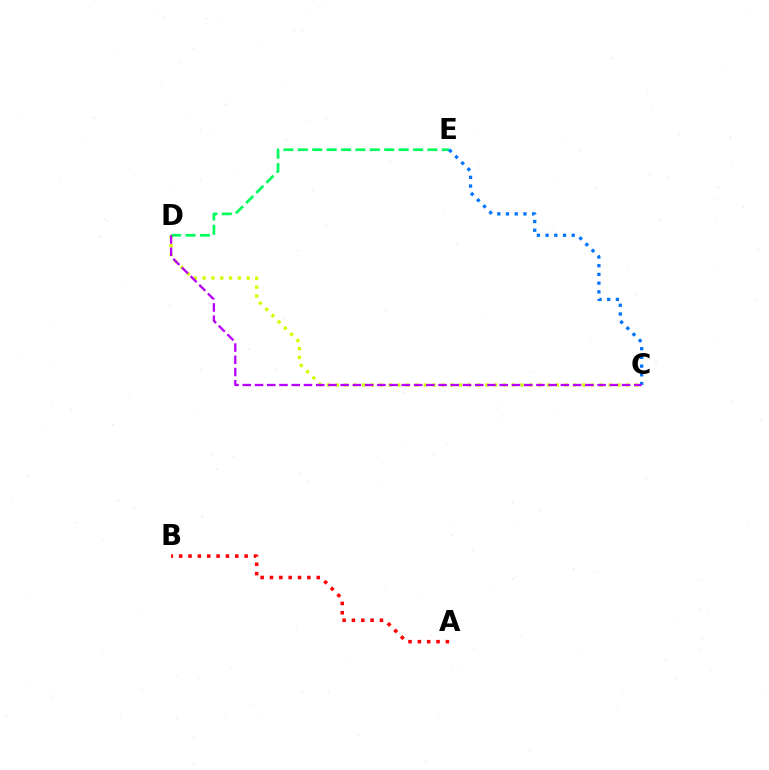{('C', 'D'): [{'color': '#d1ff00', 'line_style': 'dotted', 'thickness': 2.39}, {'color': '#b900ff', 'line_style': 'dashed', 'thickness': 1.66}], ('D', 'E'): [{'color': '#00ff5c', 'line_style': 'dashed', 'thickness': 1.96}], ('C', 'E'): [{'color': '#0074ff', 'line_style': 'dotted', 'thickness': 2.37}], ('A', 'B'): [{'color': '#ff0000', 'line_style': 'dotted', 'thickness': 2.54}]}